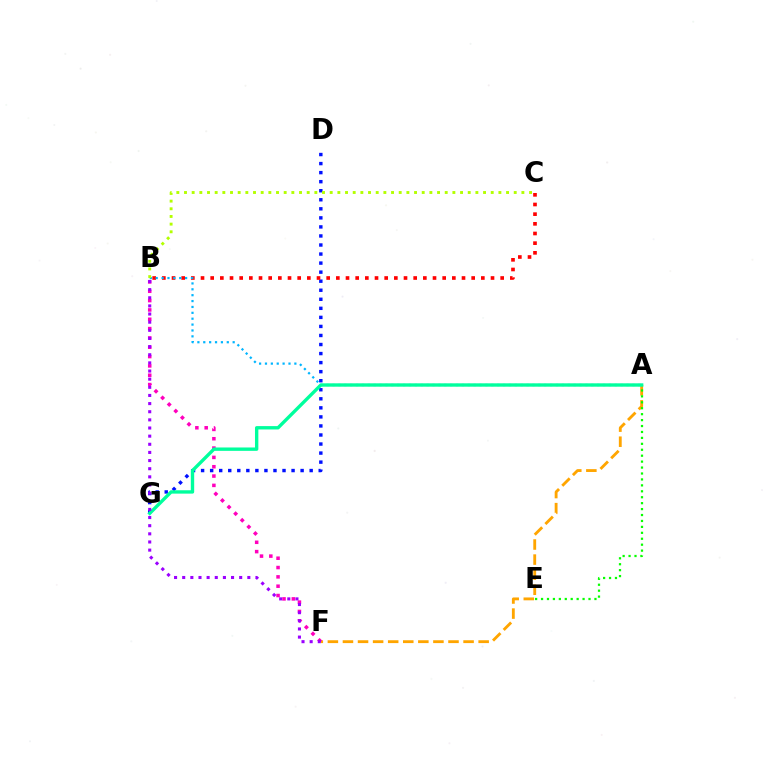{('D', 'G'): [{'color': '#0010ff', 'line_style': 'dotted', 'thickness': 2.46}], ('A', 'F'): [{'color': '#ffa500', 'line_style': 'dashed', 'thickness': 2.05}], ('B', 'F'): [{'color': '#ff00bd', 'line_style': 'dotted', 'thickness': 2.53}, {'color': '#9b00ff', 'line_style': 'dotted', 'thickness': 2.21}], ('B', 'C'): [{'color': '#ff0000', 'line_style': 'dotted', 'thickness': 2.63}, {'color': '#b3ff00', 'line_style': 'dotted', 'thickness': 2.08}], ('A', 'B'): [{'color': '#00b5ff', 'line_style': 'dotted', 'thickness': 1.6}], ('A', 'E'): [{'color': '#08ff00', 'line_style': 'dotted', 'thickness': 1.61}], ('A', 'G'): [{'color': '#00ff9d', 'line_style': 'solid', 'thickness': 2.43}]}